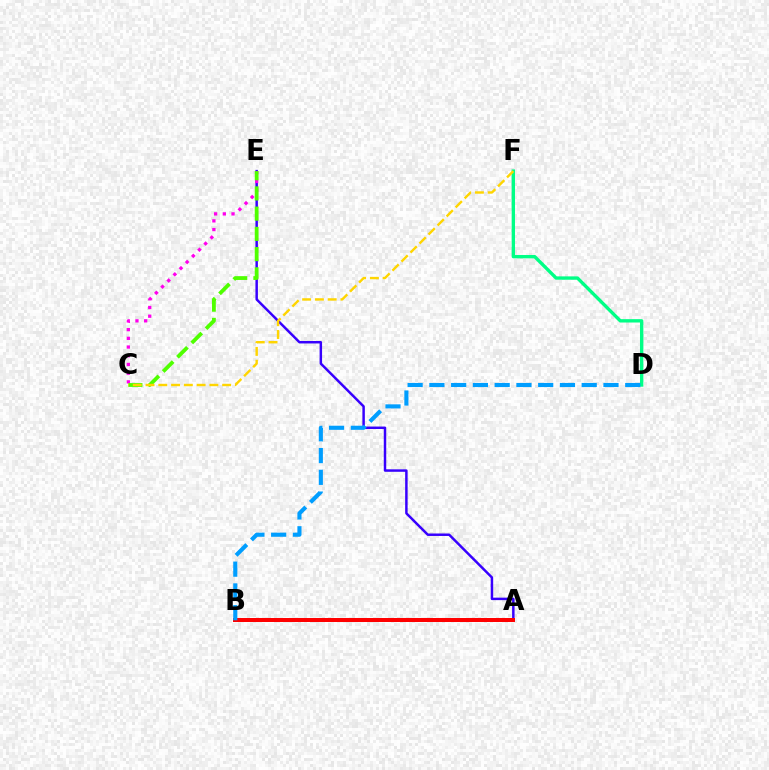{('D', 'F'): [{'color': '#00ff86', 'line_style': 'solid', 'thickness': 2.42}], ('A', 'E'): [{'color': '#3700ff', 'line_style': 'solid', 'thickness': 1.78}], ('C', 'E'): [{'color': '#ff00ed', 'line_style': 'dotted', 'thickness': 2.37}, {'color': '#4fff00', 'line_style': 'dashed', 'thickness': 2.75}], ('A', 'B'): [{'color': '#ff0000', 'line_style': 'solid', 'thickness': 2.88}], ('B', 'D'): [{'color': '#009eff', 'line_style': 'dashed', 'thickness': 2.96}], ('C', 'F'): [{'color': '#ffd500', 'line_style': 'dashed', 'thickness': 1.73}]}